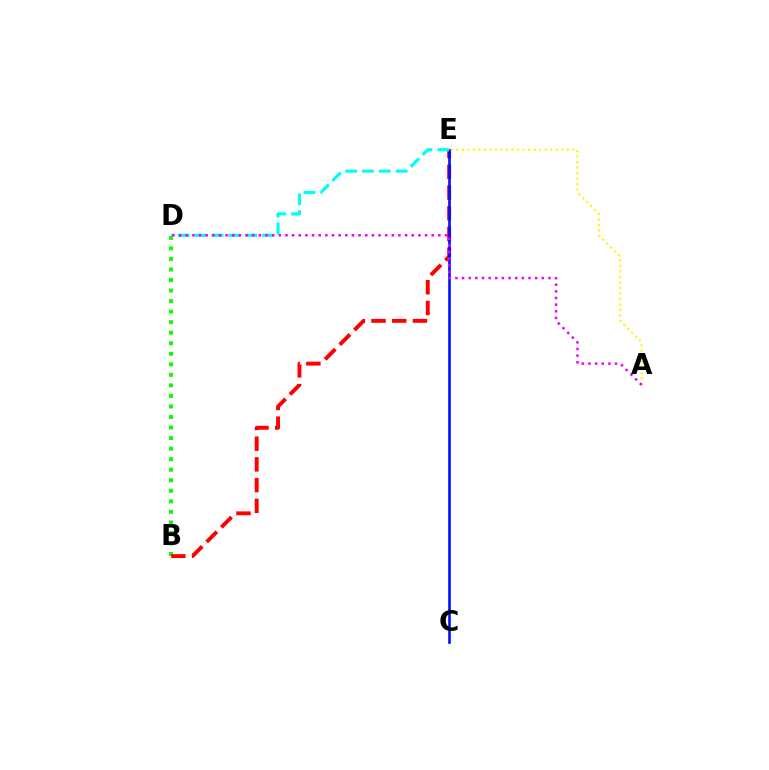{('B', 'D'): [{'color': '#08ff00', 'line_style': 'dotted', 'thickness': 2.86}], ('B', 'E'): [{'color': '#ff0000', 'line_style': 'dashed', 'thickness': 2.81}], ('C', 'E'): [{'color': '#0010ff', 'line_style': 'solid', 'thickness': 1.9}], ('D', 'E'): [{'color': '#00fff6', 'line_style': 'dashed', 'thickness': 2.29}], ('A', 'E'): [{'color': '#fcf500', 'line_style': 'dotted', 'thickness': 1.5}], ('A', 'D'): [{'color': '#ee00ff', 'line_style': 'dotted', 'thickness': 1.81}]}